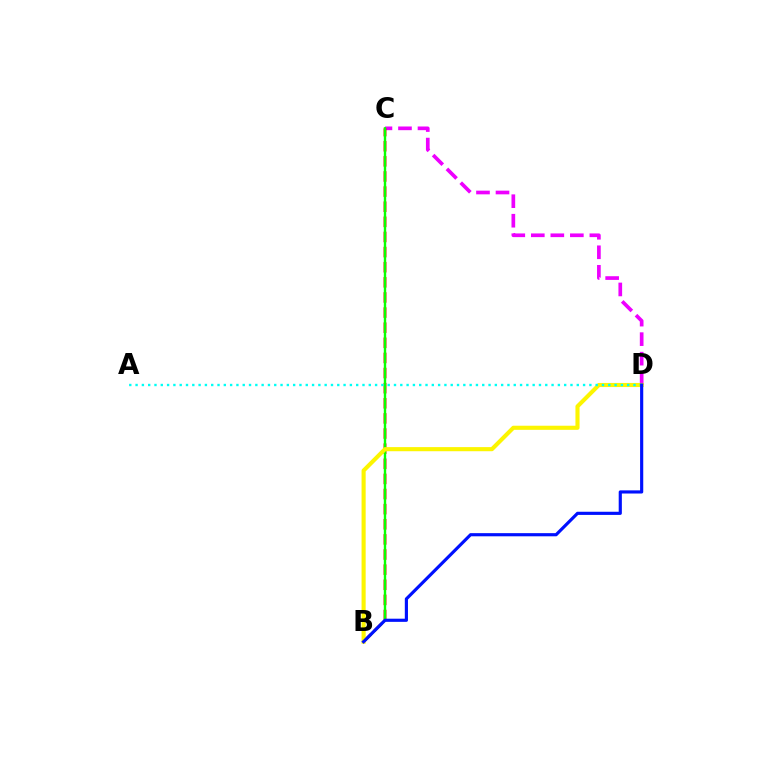{('C', 'D'): [{'color': '#ee00ff', 'line_style': 'dashed', 'thickness': 2.65}], ('B', 'C'): [{'color': '#ff0000', 'line_style': 'dashed', 'thickness': 2.05}, {'color': '#08ff00', 'line_style': 'solid', 'thickness': 1.73}], ('B', 'D'): [{'color': '#fcf500', 'line_style': 'solid', 'thickness': 2.96}, {'color': '#0010ff', 'line_style': 'solid', 'thickness': 2.27}], ('A', 'D'): [{'color': '#00fff6', 'line_style': 'dotted', 'thickness': 1.71}]}